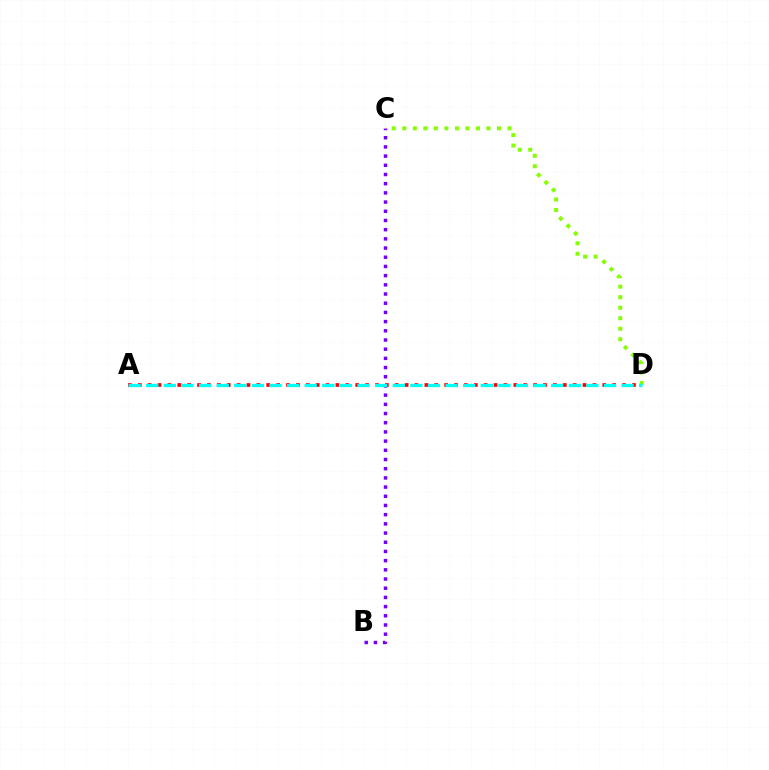{('B', 'C'): [{'color': '#7200ff', 'line_style': 'dotted', 'thickness': 2.5}], ('C', 'D'): [{'color': '#84ff00', 'line_style': 'dotted', 'thickness': 2.86}], ('A', 'D'): [{'color': '#ff0000', 'line_style': 'dotted', 'thickness': 2.69}, {'color': '#00fff6', 'line_style': 'dashed', 'thickness': 2.39}]}